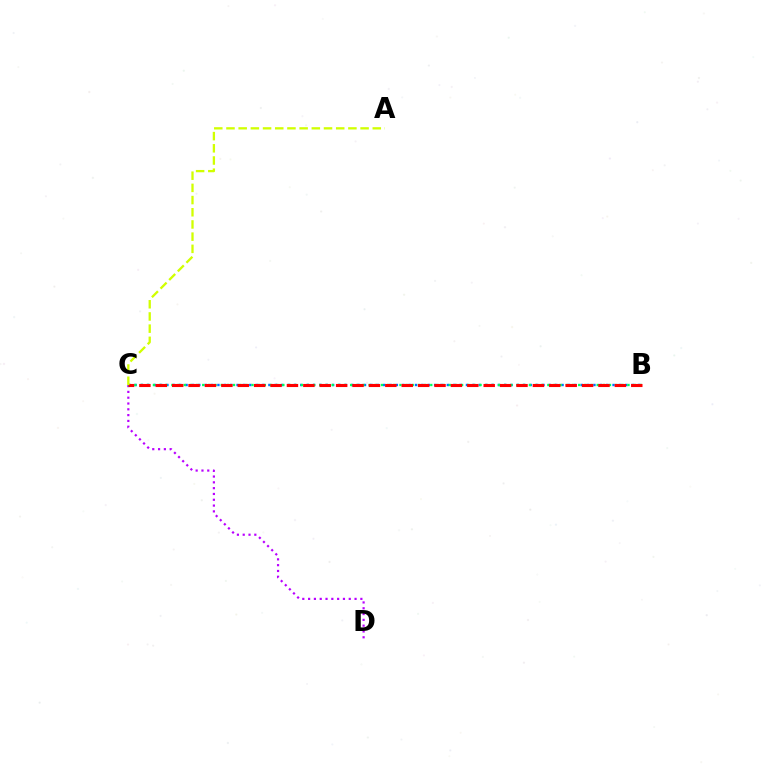{('C', 'D'): [{'color': '#b900ff', 'line_style': 'dotted', 'thickness': 1.58}], ('B', 'C'): [{'color': '#0074ff', 'line_style': 'dotted', 'thickness': 1.73}, {'color': '#00ff5c', 'line_style': 'dotted', 'thickness': 1.67}, {'color': '#ff0000', 'line_style': 'dashed', 'thickness': 2.23}], ('A', 'C'): [{'color': '#d1ff00', 'line_style': 'dashed', 'thickness': 1.66}]}